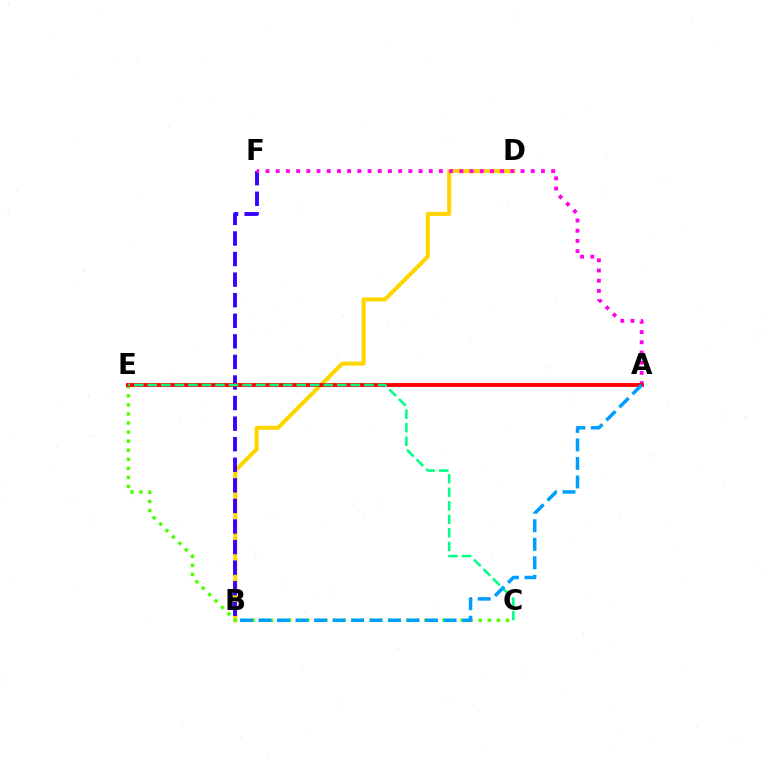{('B', 'D'): [{'color': '#ffd500', 'line_style': 'solid', 'thickness': 2.95}], ('C', 'E'): [{'color': '#4fff00', 'line_style': 'dotted', 'thickness': 2.47}, {'color': '#00ff86', 'line_style': 'dashed', 'thickness': 1.84}], ('B', 'F'): [{'color': '#3700ff', 'line_style': 'dashed', 'thickness': 2.79}], ('A', 'F'): [{'color': '#ff00ed', 'line_style': 'dotted', 'thickness': 2.77}], ('A', 'E'): [{'color': '#ff0000', 'line_style': 'solid', 'thickness': 2.78}], ('A', 'B'): [{'color': '#009eff', 'line_style': 'dashed', 'thickness': 2.52}]}